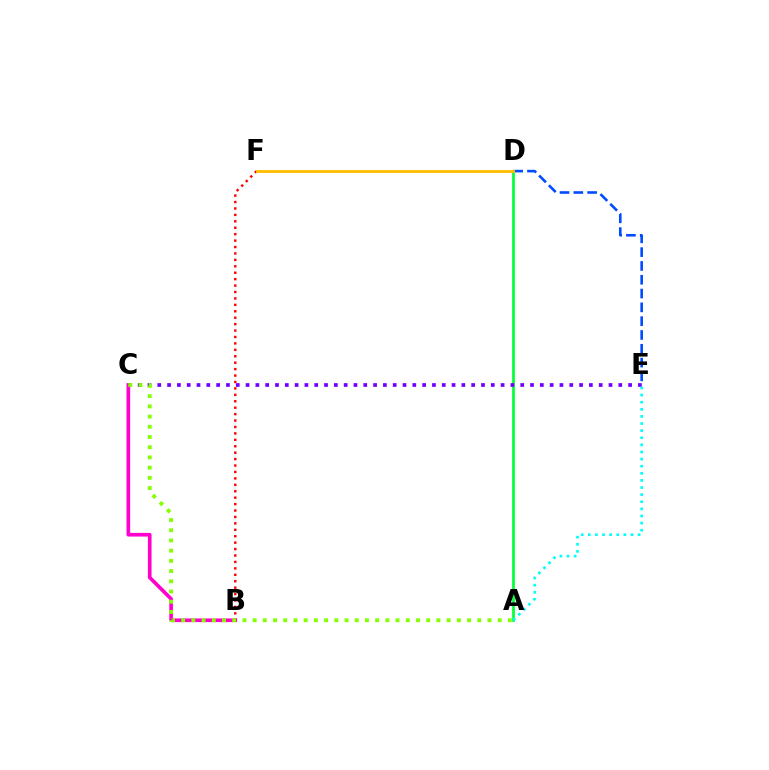{('D', 'E'): [{'color': '#004bff', 'line_style': 'dashed', 'thickness': 1.88}], ('A', 'D'): [{'color': '#00ff39', 'line_style': 'solid', 'thickness': 1.94}], ('C', 'E'): [{'color': '#7200ff', 'line_style': 'dotted', 'thickness': 2.67}], ('B', 'C'): [{'color': '#ff00cf', 'line_style': 'solid', 'thickness': 2.64}], ('B', 'F'): [{'color': '#ff0000', 'line_style': 'dotted', 'thickness': 1.75}], ('A', 'E'): [{'color': '#00fff6', 'line_style': 'dotted', 'thickness': 1.93}], ('A', 'C'): [{'color': '#84ff00', 'line_style': 'dotted', 'thickness': 2.77}], ('D', 'F'): [{'color': '#ffbd00', 'line_style': 'solid', 'thickness': 2.05}]}